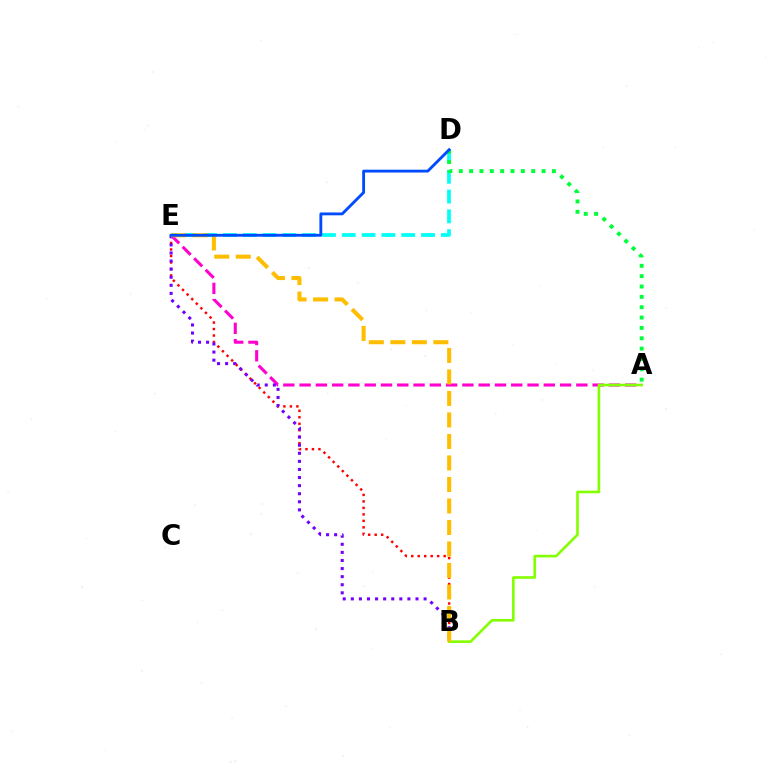{('A', 'E'): [{'color': '#ff00cf', 'line_style': 'dashed', 'thickness': 2.21}], ('B', 'E'): [{'color': '#ff0000', 'line_style': 'dotted', 'thickness': 1.76}, {'color': '#7200ff', 'line_style': 'dotted', 'thickness': 2.2}, {'color': '#ffbd00', 'line_style': 'dashed', 'thickness': 2.92}], ('D', 'E'): [{'color': '#00fff6', 'line_style': 'dashed', 'thickness': 2.69}, {'color': '#004bff', 'line_style': 'solid', 'thickness': 2.05}], ('A', 'B'): [{'color': '#84ff00', 'line_style': 'solid', 'thickness': 1.89}], ('A', 'D'): [{'color': '#00ff39', 'line_style': 'dotted', 'thickness': 2.81}]}